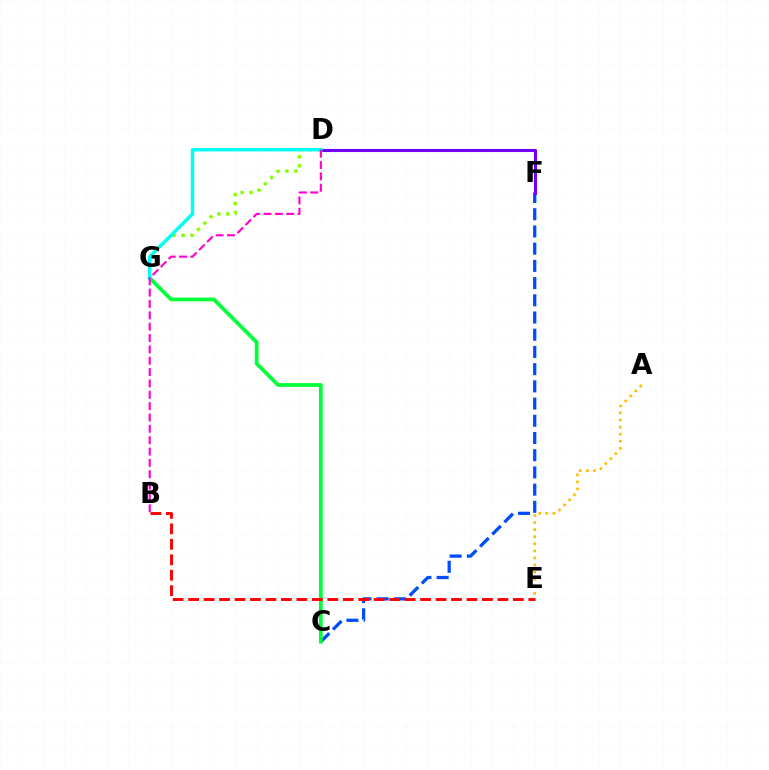{('A', 'E'): [{'color': '#ffbd00', 'line_style': 'dotted', 'thickness': 1.93}], ('C', 'F'): [{'color': '#004bff', 'line_style': 'dashed', 'thickness': 2.34}], ('D', 'F'): [{'color': '#7200ff', 'line_style': 'solid', 'thickness': 2.21}], ('D', 'G'): [{'color': '#84ff00', 'line_style': 'dotted', 'thickness': 2.43}, {'color': '#00fff6', 'line_style': 'solid', 'thickness': 2.45}], ('C', 'G'): [{'color': '#00ff39', 'line_style': 'solid', 'thickness': 2.7}], ('B', 'E'): [{'color': '#ff0000', 'line_style': 'dashed', 'thickness': 2.1}], ('B', 'D'): [{'color': '#ff00cf', 'line_style': 'dashed', 'thickness': 1.54}]}